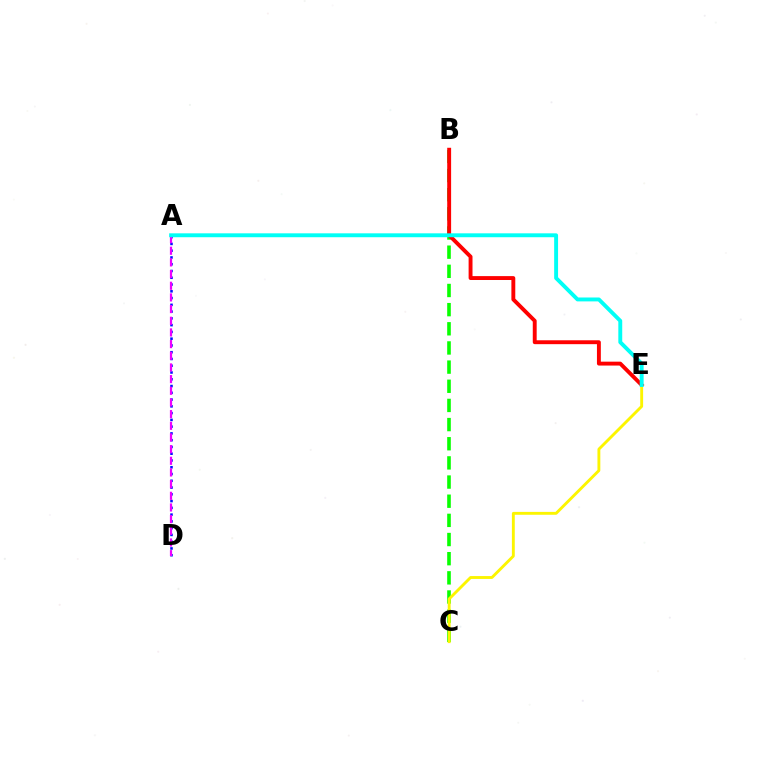{('A', 'D'): [{'color': '#0010ff', 'line_style': 'dotted', 'thickness': 1.84}, {'color': '#ee00ff', 'line_style': 'dashed', 'thickness': 1.59}], ('B', 'C'): [{'color': '#08ff00', 'line_style': 'dashed', 'thickness': 2.6}], ('B', 'E'): [{'color': '#ff0000', 'line_style': 'solid', 'thickness': 2.8}], ('C', 'E'): [{'color': '#fcf500', 'line_style': 'solid', 'thickness': 2.07}], ('A', 'E'): [{'color': '#00fff6', 'line_style': 'solid', 'thickness': 2.81}]}